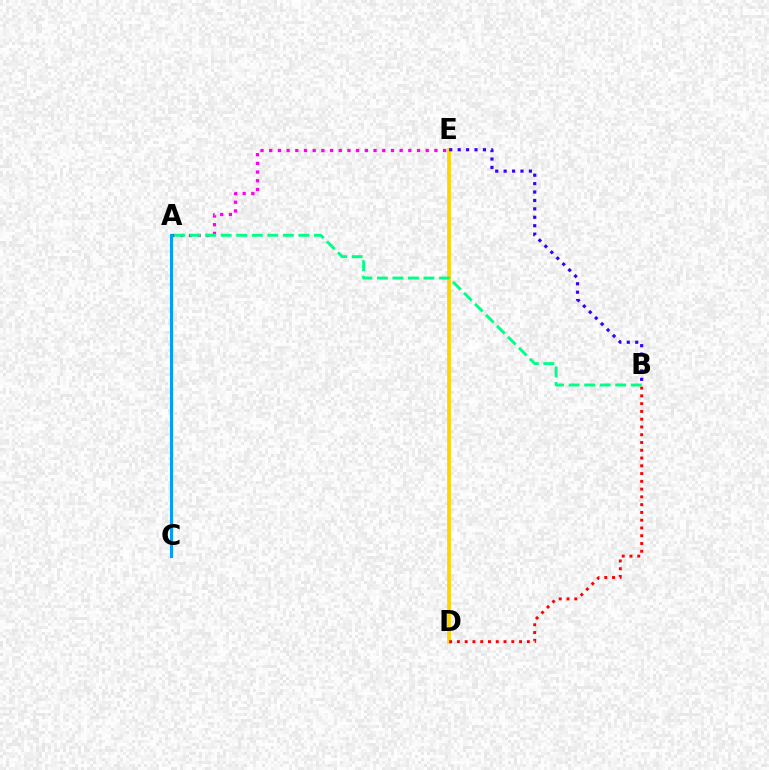{('A', 'C'): [{'color': '#4fff00', 'line_style': 'solid', 'thickness': 1.84}, {'color': '#009eff', 'line_style': 'solid', 'thickness': 2.22}], ('D', 'E'): [{'color': '#ffd500', 'line_style': 'solid', 'thickness': 2.7}], ('A', 'E'): [{'color': '#ff00ed', 'line_style': 'dotted', 'thickness': 2.36}], ('B', 'D'): [{'color': '#ff0000', 'line_style': 'dotted', 'thickness': 2.11}], ('A', 'B'): [{'color': '#00ff86', 'line_style': 'dashed', 'thickness': 2.11}], ('B', 'E'): [{'color': '#3700ff', 'line_style': 'dotted', 'thickness': 2.29}]}